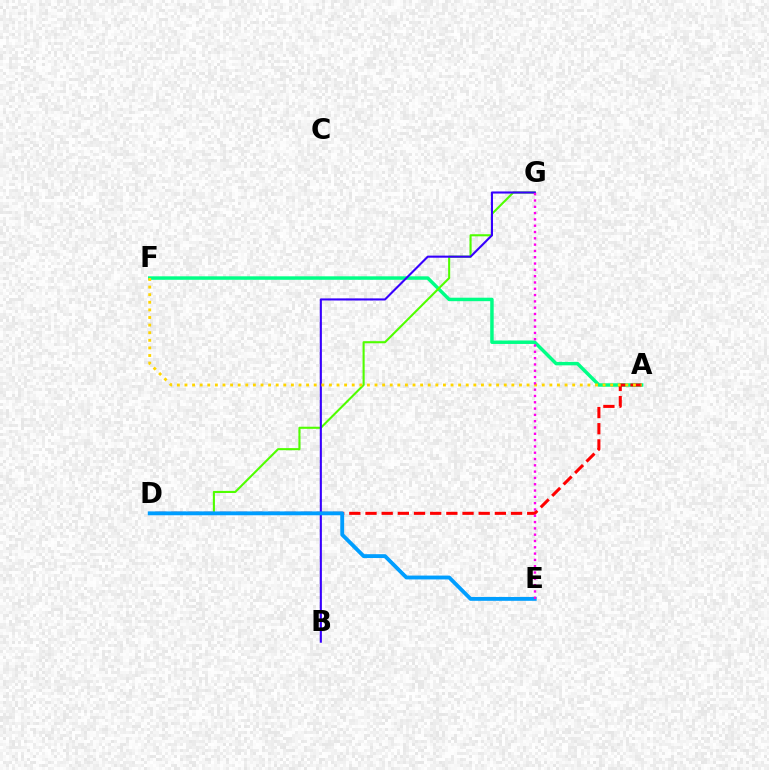{('A', 'F'): [{'color': '#00ff86', 'line_style': 'solid', 'thickness': 2.5}, {'color': '#ffd500', 'line_style': 'dotted', 'thickness': 2.07}], ('A', 'D'): [{'color': '#ff0000', 'line_style': 'dashed', 'thickness': 2.2}], ('D', 'G'): [{'color': '#4fff00', 'line_style': 'solid', 'thickness': 1.51}], ('B', 'G'): [{'color': '#3700ff', 'line_style': 'solid', 'thickness': 1.51}], ('D', 'E'): [{'color': '#009eff', 'line_style': 'solid', 'thickness': 2.78}], ('E', 'G'): [{'color': '#ff00ed', 'line_style': 'dotted', 'thickness': 1.71}]}